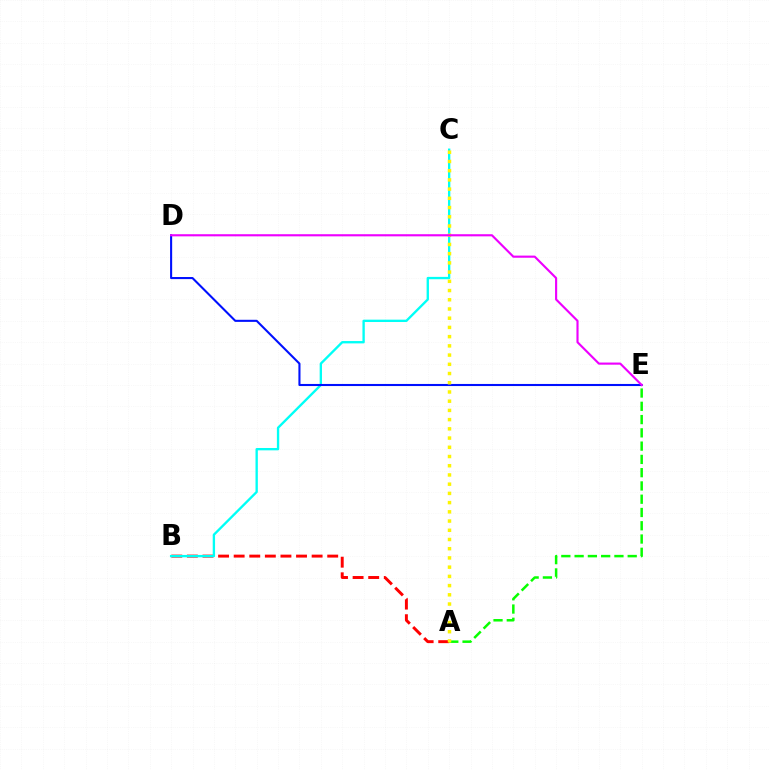{('A', 'B'): [{'color': '#ff0000', 'line_style': 'dashed', 'thickness': 2.12}], ('B', 'C'): [{'color': '#00fff6', 'line_style': 'solid', 'thickness': 1.69}], ('D', 'E'): [{'color': '#0010ff', 'line_style': 'solid', 'thickness': 1.5}, {'color': '#ee00ff', 'line_style': 'solid', 'thickness': 1.54}], ('A', 'E'): [{'color': '#08ff00', 'line_style': 'dashed', 'thickness': 1.8}], ('A', 'C'): [{'color': '#fcf500', 'line_style': 'dotted', 'thickness': 2.51}]}